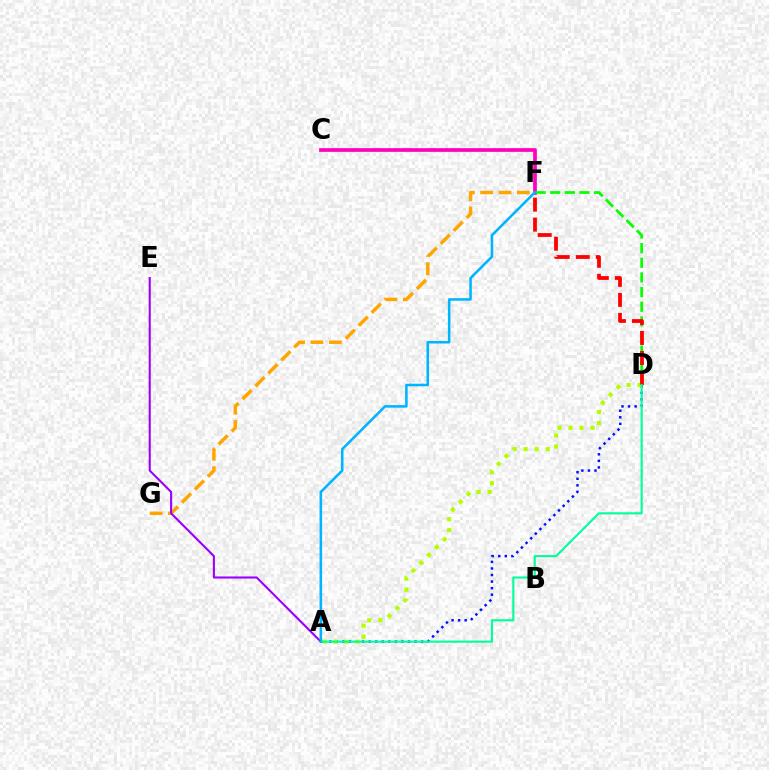{('C', 'F'): [{'color': '#ff00bd', 'line_style': 'solid', 'thickness': 2.67}], ('F', 'G'): [{'color': '#ffa500', 'line_style': 'dashed', 'thickness': 2.49}], ('A', 'D'): [{'color': '#0010ff', 'line_style': 'dotted', 'thickness': 1.78}, {'color': '#b3ff00', 'line_style': 'dotted', 'thickness': 3.0}, {'color': '#00ff9d', 'line_style': 'solid', 'thickness': 1.53}], ('D', 'F'): [{'color': '#08ff00', 'line_style': 'dashed', 'thickness': 1.99}, {'color': '#ff0000', 'line_style': 'dashed', 'thickness': 2.72}], ('A', 'E'): [{'color': '#9b00ff', 'line_style': 'solid', 'thickness': 1.5}], ('A', 'F'): [{'color': '#00b5ff', 'line_style': 'solid', 'thickness': 1.84}]}